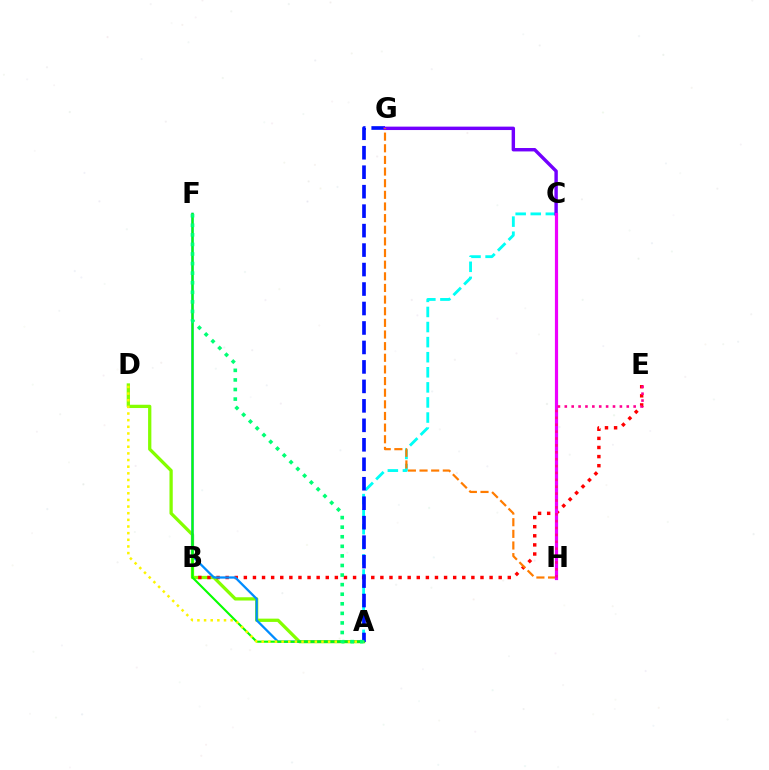{('A', 'C'): [{'color': '#00fff6', 'line_style': 'dashed', 'thickness': 2.05}], ('A', 'D'): [{'color': '#84ff00', 'line_style': 'solid', 'thickness': 2.36}, {'color': '#fcf500', 'line_style': 'dotted', 'thickness': 1.81}], ('B', 'E'): [{'color': '#ff0000', 'line_style': 'dotted', 'thickness': 2.47}], ('A', 'G'): [{'color': '#0010ff', 'line_style': 'dashed', 'thickness': 2.65}], ('C', 'G'): [{'color': '#7200ff', 'line_style': 'solid', 'thickness': 2.46}], ('G', 'H'): [{'color': '#ff7c00', 'line_style': 'dashed', 'thickness': 1.58}], ('A', 'F'): [{'color': '#008cff', 'line_style': 'solid', 'thickness': 1.64}, {'color': '#08ff00', 'line_style': 'solid', 'thickness': 1.52}, {'color': '#00ff74', 'line_style': 'dotted', 'thickness': 2.6}], ('C', 'H'): [{'color': '#ee00ff', 'line_style': 'solid', 'thickness': 2.3}], ('E', 'H'): [{'color': '#ff0094', 'line_style': 'dotted', 'thickness': 1.87}]}